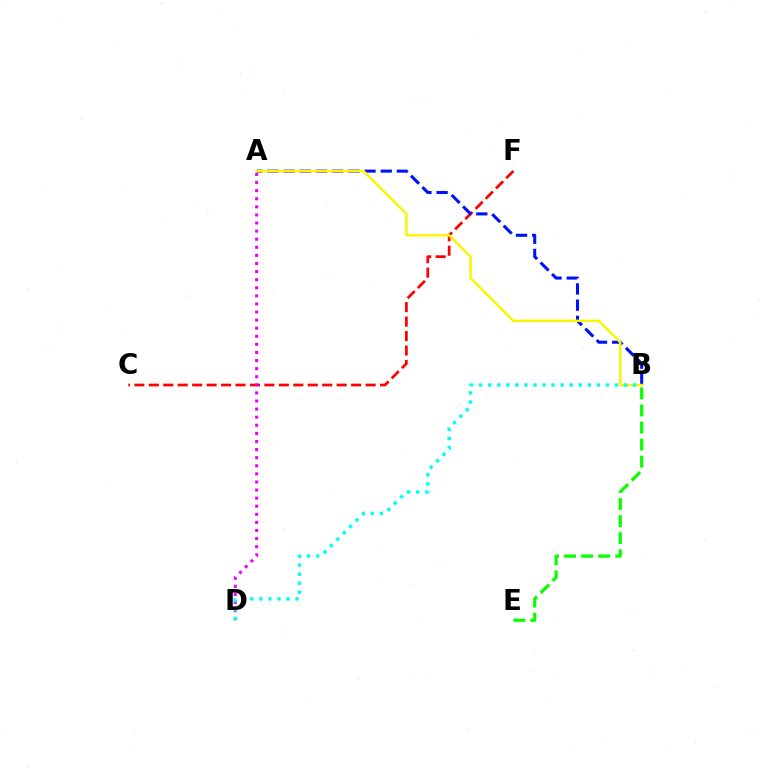{('C', 'F'): [{'color': '#ff0000', 'line_style': 'dashed', 'thickness': 1.96}], ('A', 'B'): [{'color': '#0010ff', 'line_style': 'dashed', 'thickness': 2.2}, {'color': '#fcf500', 'line_style': 'solid', 'thickness': 1.78}], ('A', 'D'): [{'color': '#ee00ff', 'line_style': 'dotted', 'thickness': 2.2}], ('B', 'D'): [{'color': '#00fff6', 'line_style': 'dotted', 'thickness': 2.46}], ('B', 'E'): [{'color': '#08ff00', 'line_style': 'dashed', 'thickness': 2.32}]}